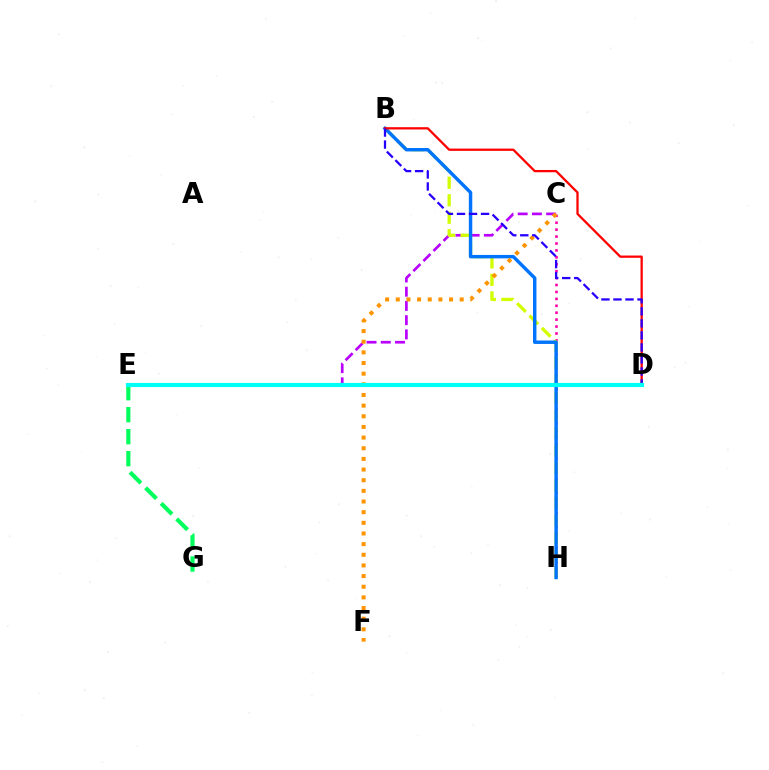{('C', 'H'): [{'color': '#ff00ac', 'line_style': 'dotted', 'thickness': 1.88}], ('C', 'E'): [{'color': '#b900ff', 'line_style': 'dashed', 'thickness': 1.93}], ('E', 'G'): [{'color': '#00ff5c', 'line_style': 'dashed', 'thickness': 2.99}], ('B', 'H'): [{'color': '#d1ff00', 'line_style': 'dashed', 'thickness': 2.38}, {'color': '#0074ff', 'line_style': 'solid', 'thickness': 2.47}], ('D', 'E'): [{'color': '#3dff00', 'line_style': 'dashed', 'thickness': 2.59}, {'color': '#00fff6', 'line_style': 'solid', 'thickness': 2.98}], ('C', 'F'): [{'color': '#ff9400', 'line_style': 'dotted', 'thickness': 2.89}], ('B', 'D'): [{'color': '#ff0000', 'line_style': 'solid', 'thickness': 1.64}, {'color': '#2500ff', 'line_style': 'dashed', 'thickness': 1.63}]}